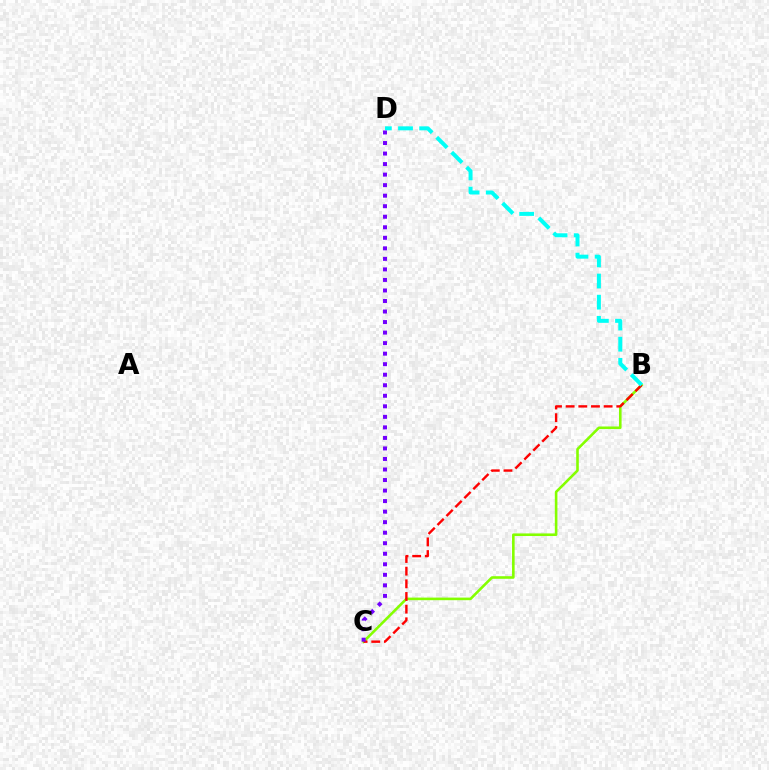{('B', 'C'): [{'color': '#84ff00', 'line_style': 'solid', 'thickness': 1.87}, {'color': '#ff0000', 'line_style': 'dashed', 'thickness': 1.72}], ('B', 'D'): [{'color': '#00fff6', 'line_style': 'dashed', 'thickness': 2.87}], ('C', 'D'): [{'color': '#7200ff', 'line_style': 'dotted', 'thickness': 2.86}]}